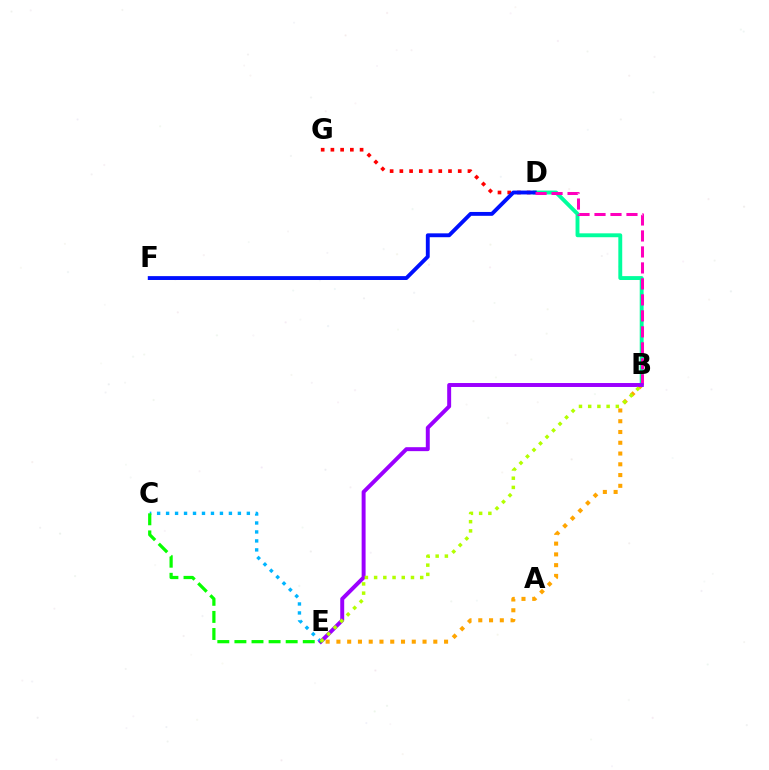{('B', 'E'): [{'color': '#ffa500', 'line_style': 'dotted', 'thickness': 2.93}, {'color': '#9b00ff', 'line_style': 'solid', 'thickness': 2.85}, {'color': '#b3ff00', 'line_style': 'dotted', 'thickness': 2.5}], ('C', 'E'): [{'color': '#00b5ff', 'line_style': 'dotted', 'thickness': 2.44}, {'color': '#08ff00', 'line_style': 'dashed', 'thickness': 2.32}], ('D', 'G'): [{'color': '#ff0000', 'line_style': 'dotted', 'thickness': 2.64}], ('B', 'D'): [{'color': '#00ff9d', 'line_style': 'solid', 'thickness': 2.8}, {'color': '#ff00bd', 'line_style': 'dashed', 'thickness': 2.17}], ('D', 'F'): [{'color': '#0010ff', 'line_style': 'solid', 'thickness': 2.78}]}